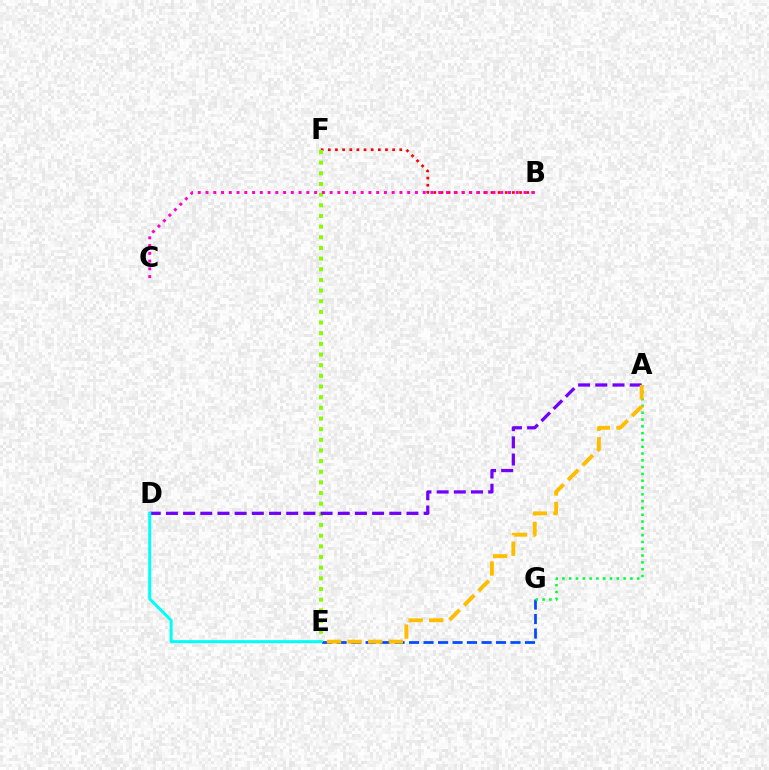{('B', 'F'): [{'color': '#ff0000', 'line_style': 'dotted', 'thickness': 1.94}], ('E', 'G'): [{'color': '#004bff', 'line_style': 'dashed', 'thickness': 1.97}], ('E', 'F'): [{'color': '#84ff00', 'line_style': 'dotted', 'thickness': 2.9}], ('B', 'C'): [{'color': '#ff00cf', 'line_style': 'dotted', 'thickness': 2.11}], ('A', 'G'): [{'color': '#00ff39', 'line_style': 'dotted', 'thickness': 1.85}], ('A', 'D'): [{'color': '#7200ff', 'line_style': 'dashed', 'thickness': 2.33}], ('D', 'E'): [{'color': '#00fff6', 'line_style': 'solid', 'thickness': 2.16}], ('A', 'E'): [{'color': '#ffbd00', 'line_style': 'dashed', 'thickness': 2.8}]}